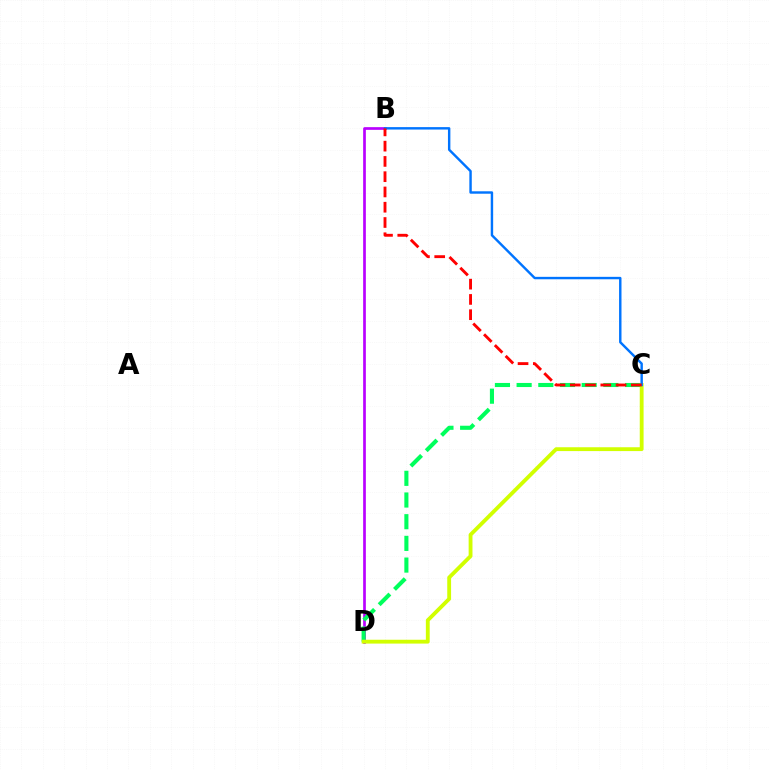{('B', 'D'): [{'color': '#b900ff', 'line_style': 'solid', 'thickness': 1.94}], ('C', 'D'): [{'color': '#00ff5c', 'line_style': 'dashed', 'thickness': 2.95}, {'color': '#d1ff00', 'line_style': 'solid', 'thickness': 2.76}], ('B', 'C'): [{'color': '#0074ff', 'line_style': 'solid', 'thickness': 1.75}, {'color': '#ff0000', 'line_style': 'dashed', 'thickness': 2.07}]}